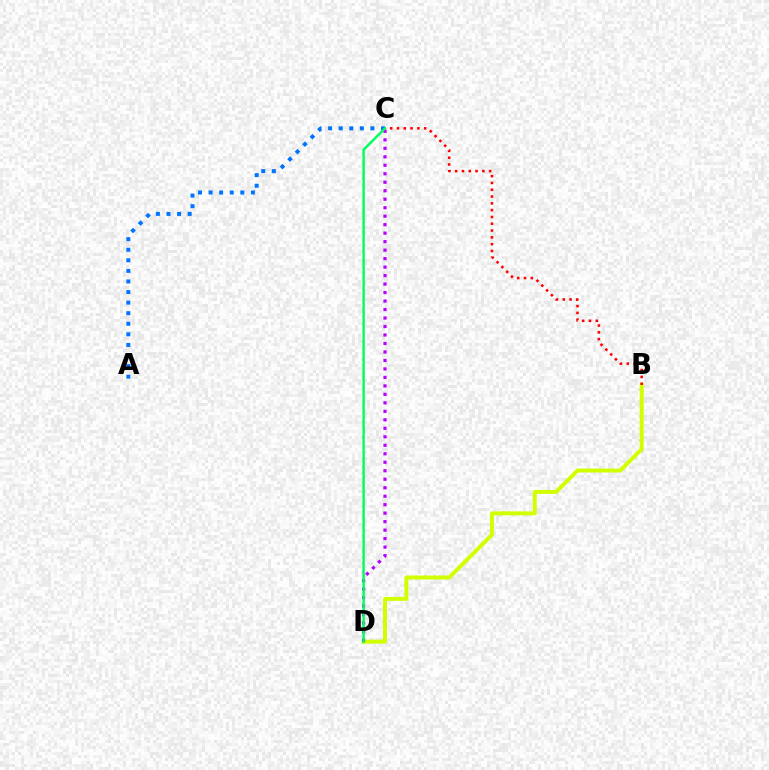{('B', 'D'): [{'color': '#d1ff00', 'line_style': 'solid', 'thickness': 2.84}], ('A', 'C'): [{'color': '#0074ff', 'line_style': 'dotted', 'thickness': 2.87}], ('B', 'C'): [{'color': '#ff0000', 'line_style': 'dotted', 'thickness': 1.85}], ('C', 'D'): [{'color': '#b900ff', 'line_style': 'dotted', 'thickness': 2.31}, {'color': '#00ff5c', 'line_style': 'solid', 'thickness': 1.74}]}